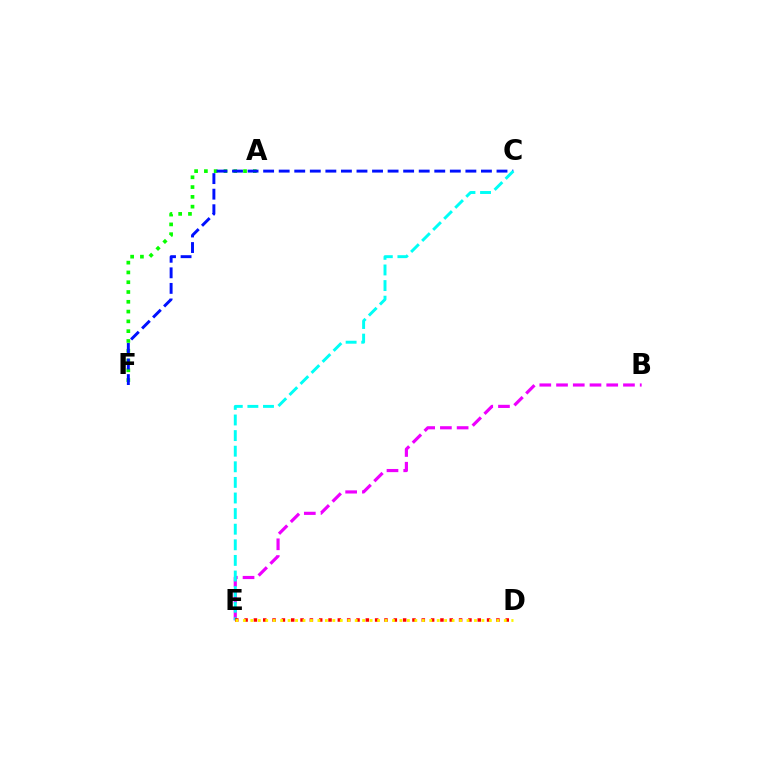{('A', 'F'): [{'color': '#08ff00', 'line_style': 'dotted', 'thickness': 2.66}], ('C', 'F'): [{'color': '#0010ff', 'line_style': 'dashed', 'thickness': 2.11}], ('B', 'E'): [{'color': '#ee00ff', 'line_style': 'dashed', 'thickness': 2.27}], ('C', 'E'): [{'color': '#00fff6', 'line_style': 'dashed', 'thickness': 2.12}], ('D', 'E'): [{'color': '#ff0000', 'line_style': 'dotted', 'thickness': 2.53}, {'color': '#fcf500', 'line_style': 'dotted', 'thickness': 2.03}]}